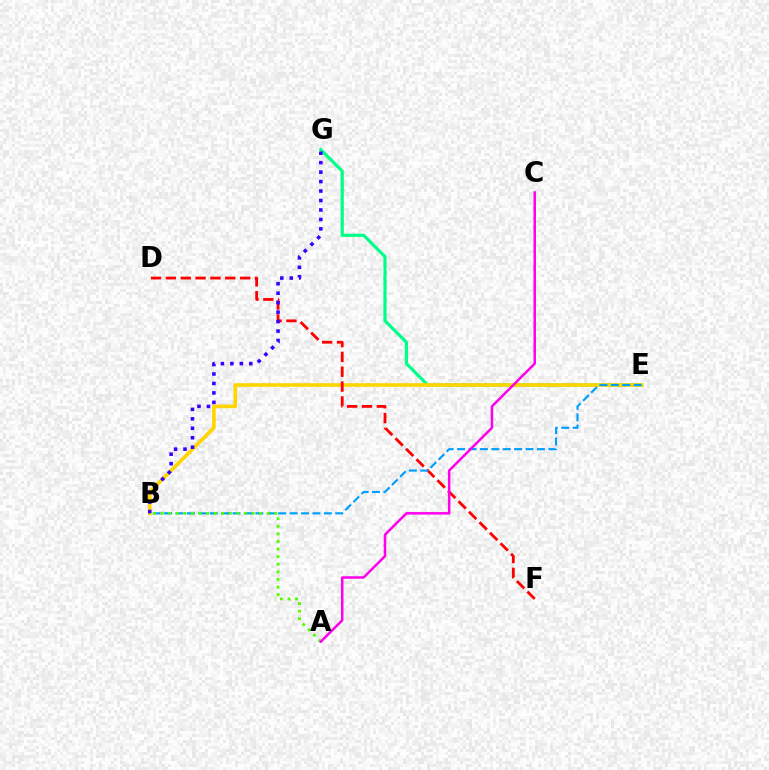{('E', 'G'): [{'color': '#00ff86', 'line_style': 'solid', 'thickness': 2.28}], ('B', 'E'): [{'color': '#ffd500', 'line_style': 'solid', 'thickness': 2.63}, {'color': '#009eff', 'line_style': 'dashed', 'thickness': 1.55}], ('D', 'F'): [{'color': '#ff0000', 'line_style': 'dashed', 'thickness': 2.02}], ('B', 'G'): [{'color': '#3700ff', 'line_style': 'dotted', 'thickness': 2.57}], ('A', 'B'): [{'color': '#4fff00', 'line_style': 'dotted', 'thickness': 2.06}], ('A', 'C'): [{'color': '#ff00ed', 'line_style': 'solid', 'thickness': 1.8}]}